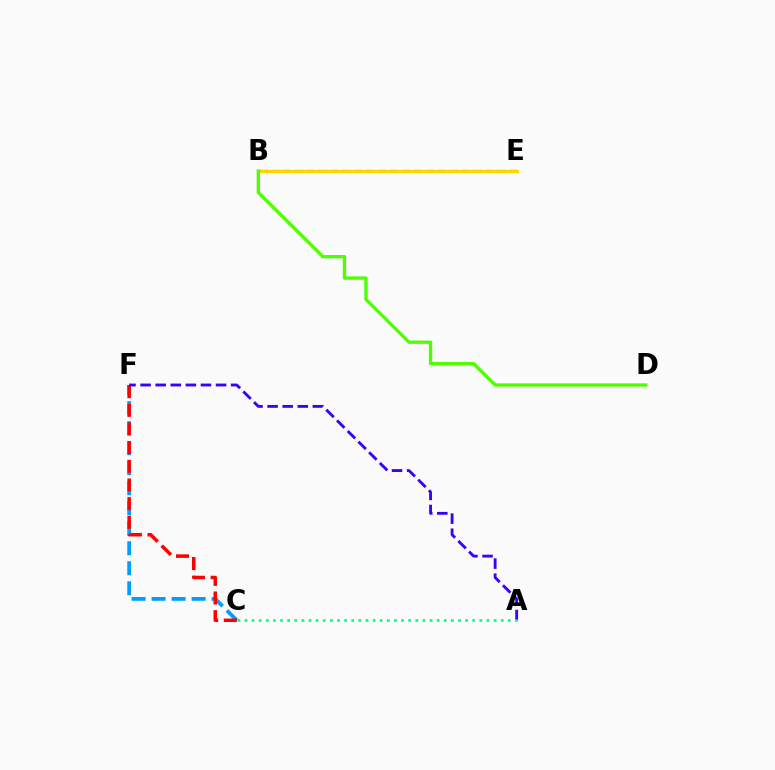{('B', 'E'): [{'color': '#ff00ed', 'line_style': 'dashed', 'thickness': 1.61}, {'color': '#ffd500', 'line_style': 'solid', 'thickness': 2.3}], ('C', 'F'): [{'color': '#009eff', 'line_style': 'dashed', 'thickness': 2.72}, {'color': '#ff0000', 'line_style': 'dashed', 'thickness': 2.53}], ('A', 'F'): [{'color': '#3700ff', 'line_style': 'dashed', 'thickness': 2.05}], ('B', 'D'): [{'color': '#4fff00', 'line_style': 'solid', 'thickness': 2.4}], ('A', 'C'): [{'color': '#00ff86', 'line_style': 'dotted', 'thickness': 1.93}]}